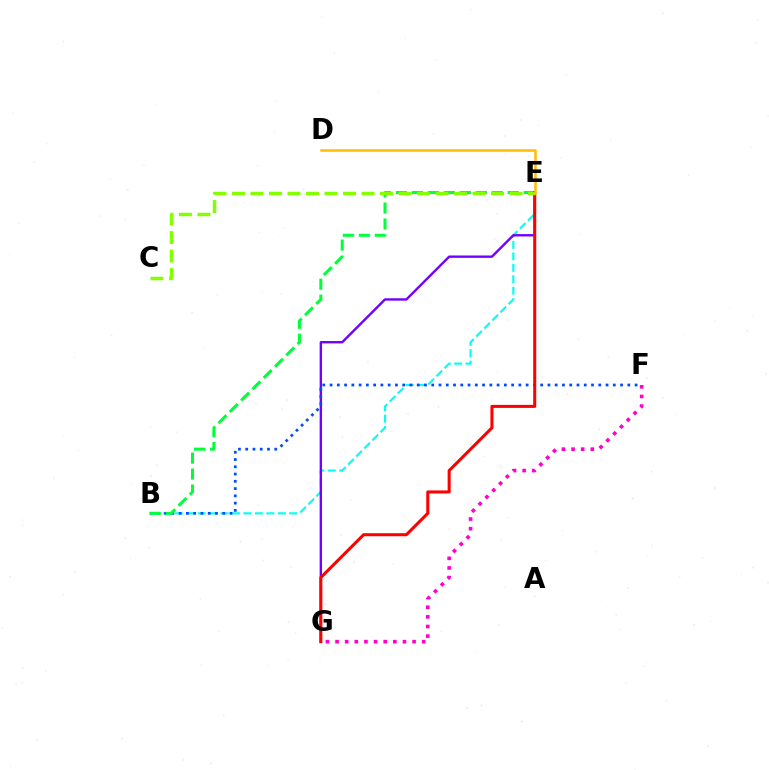{('B', 'E'): [{'color': '#00fff6', 'line_style': 'dashed', 'thickness': 1.56}, {'color': '#00ff39', 'line_style': 'dashed', 'thickness': 2.17}], ('E', 'G'): [{'color': '#7200ff', 'line_style': 'solid', 'thickness': 1.71}, {'color': '#ff0000', 'line_style': 'solid', 'thickness': 2.19}], ('B', 'F'): [{'color': '#004bff', 'line_style': 'dotted', 'thickness': 1.97}], ('F', 'G'): [{'color': '#ff00cf', 'line_style': 'dotted', 'thickness': 2.62}], ('C', 'E'): [{'color': '#84ff00', 'line_style': 'dashed', 'thickness': 2.51}], ('D', 'E'): [{'color': '#ffbd00', 'line_style': 'solid', 'thickness': 1.8}]}